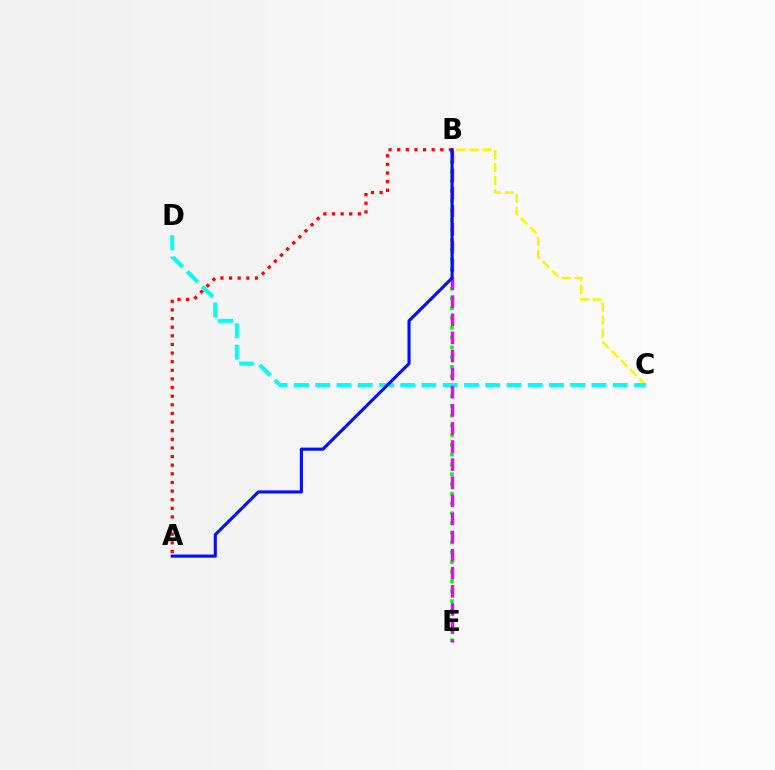{('B', 'C'): [{'color': '#fcf500', 'line_style': 'dashed', 'thickness': 1.77}], ('B', 'E'): [{'color': '#08ff00', 'line_style': 'dotted', 'thickness': 2.65}, {'color': '#ee00ff', 'line_style': 'dashed', 'thickness': 2.46}], ('C', 'D'): [{'color': '#00fff6', 'line_style': 'dashed', 'thickness': 2.89}], ('A', 'B'): [{'color': '#ff0000', 'line_style': 'dotted', 'thickness': 2.34}, {'color': '#0010ff', 'line_style': 'solid', 'thickness': 2.24}]}